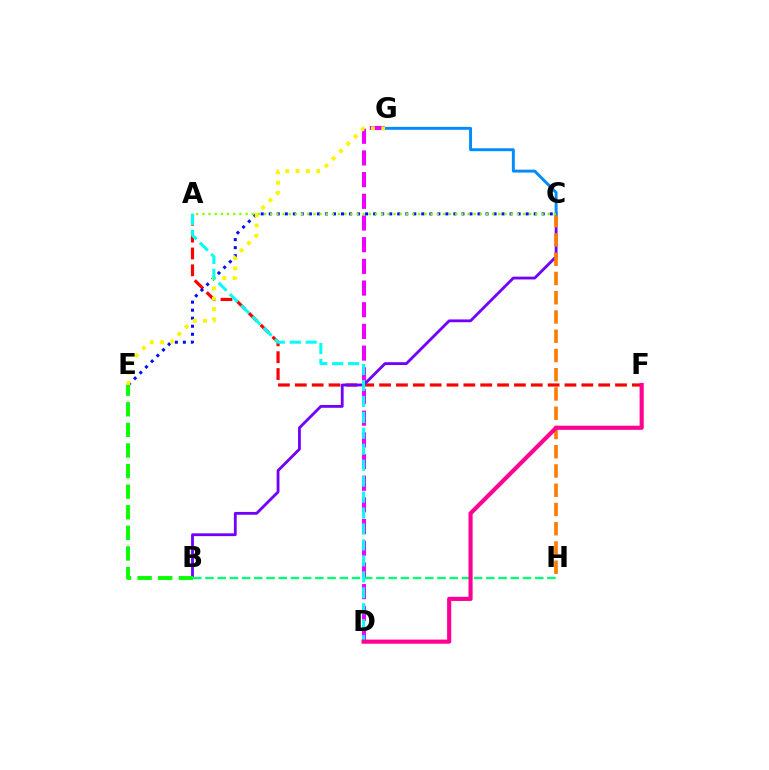{('A', 'F'): [{'color': '#ff0000', 'line_style': 'dashed', 'thickness': 2.29}], ('D', 'G'): [{'color': '#ee00ff', 'line_style': 'dashed', 'thickness': 2.95}], ('B', 'C'): [{'color': '#7200ff', 'line_style': 'solid', 'thickness': 2.03}], ('C', 'H'): [{'color': '#ff7c00', 'line_style': 'dashed', 'thickness': 2.62}], ('C', 'G'): [{'color': '#008cff', 'line_style': 'solid', 'thickness': 2.11}], ('C', 'E'): [{'color': '#0010ff', 'line_style': 'dotted', 'thickness': 2.18}], ('B', 'H'): [{'color': '#00ff74', 'line_style': 'dashed', 'thickness': 1.66}], ('A', 'C'): [{'color': '#84ff00', 'line_style': 'dotted', 'thickness': 1.68}], ('E', 'G'): [{'color': '#fcf500', 'line_style': 'dotted', 'thickness': 2.81}], ('A', 'D'): [{'color': '#00fff6', 'line_style': 'dashed', 'thickness': 2.17}], ('D', 'F'): [{'color': '#ff0094', 'line_style': 'solid', 'thickness': 2.98}], ('B', 'E'): [{'color': '#08ff00', 'line_style': 'dashed', 'thickness': 2.8}]}